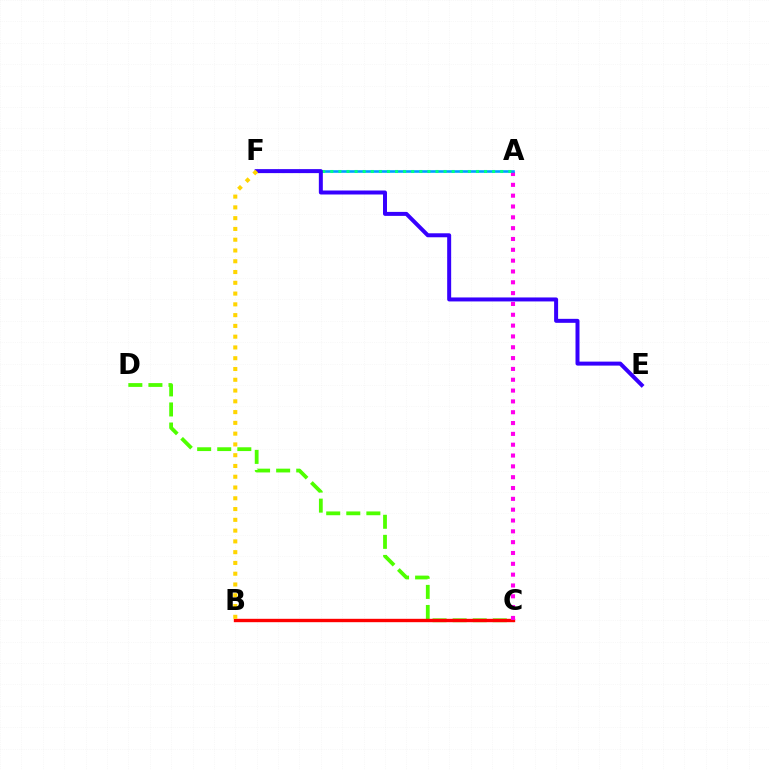{('C', 'D'): [{'color': '#4fff00', 'line_style': 'dashed', 'thickness': 2.73}], ('B', 'C'): [{'color': '#ff0000', 'line_style': 'solid', 'thickness': 2.43}], ('A', 'C'): [{'color': '#ff00ed', 'line_style': 'dotted', 'thickness': 2.94}], ('A', 'F'): [{'color': '#009eff', 'line_style': 'solid', 'thickness': 1.87}, {'color': '#00ff86', 'line_style': 'dotted', 'thickness': 2.2}], ('E', 'F'): [{'color': '#3700ff', 'line_style': 'solid', 'thickness': 2.87}], ('B', 'F'): [{'color': '#ffd500', 'line_style': 'dotted', 'thickness': 2.93}]}